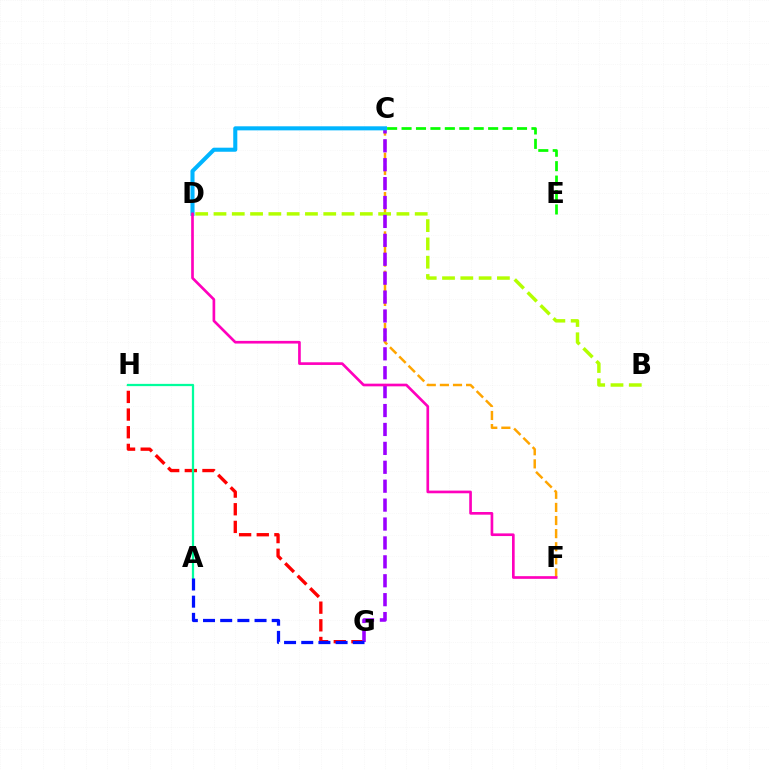{('C', 'E'): [{'color': '#08ff00', 'line_style': 'dashed', 'thickness': 1.96}], ('C', 'F'): [{'color': '#ffa500', 'line_style': 'dashed', 'thickness': 1.78}], ('G', 'H'): [{'color': '#ff0000', 'line_style': 'dashed', 'thickness': 2.4}], ('B', 'D'): [{'color': '#b3ff00', 'line_style': 'dashed', 'thickness': 2.49}], ('A', 'H'): [{'color': '#00ff9d', 'line_style': 'solid', 'thickness': 1.62}], ('C', 'G'): [{'color': '#9b00ff', 'line_style': 'dashed', 'thickness': 2.57}], ('C', 'D'): [{'color': '#00b5ff', 'line_style': 'solid', 'thickness': 2.92}], ('A', 'G'): [{'color': '#0010ff', 'line_style': 'dashed', 'thickness': 2.33}], ('D', 'F'): [{'color': '#ff00bd', 'line_style': 'solid', 'thickness': 1.92}]}